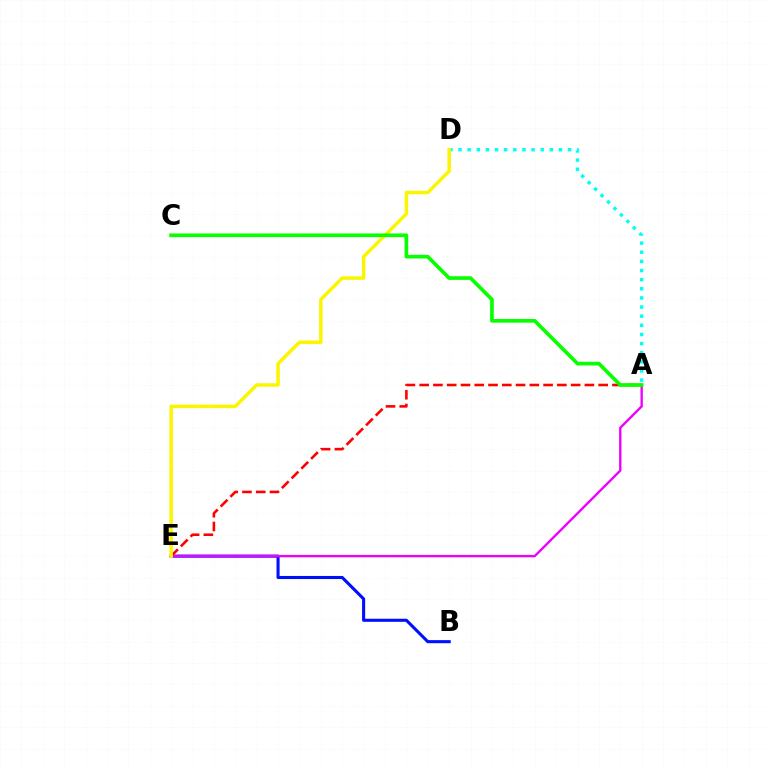{('B', 'E'): [{'color': '#0010ff', 'line_style': 'solid', 'thickness': 2.22}], ('A', 'D'): [{'color': '#00fff6', 'line_style': 'dotted', 'thickness': 2.48}], ('A', 'E'): [{'color': '#ff0000', 'line_style': 'dashed', 'thickness': 1.87}, {'color': '#ee00ff', 'line_style': 'solid', 'thickness': 1.7}], ('D', 'E'): [{'color': '#fcf500', 'line_style': 'solid', 'thickness': 2.51}], ('A', 'C'): [{'color': '#08ff00', 'line_style': 'solid', 'thickness': 2.64}]}